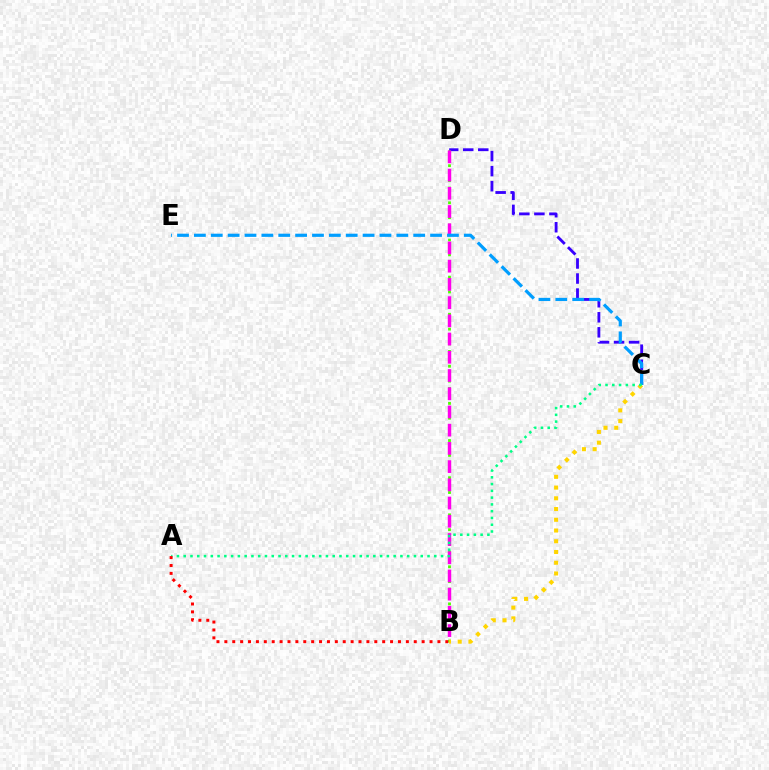{('C', 'D'): [{'color': '#3700ff', 'line_style': 'dashed', 'thickness': 2.04}], ('B', 'D'): [{'color': '#4fff00', 'line_style': 'dotted', 'thickness': 2.02}, {'color': '#ff00ed', 'line_style': 'dashed', 'thickness': 2.48}], ('C', 'E'): [{'color': '#009eff', 'line_style': 'dashed', 'thickness': 2.29}], ('B', 'C'): [{'color': '#ffd500', 'line_style': 'dotted', 'thickness': 2.92}], ('A', 'C'): [{'color': '#00ff86', 'line_style': 'dotted', 'thickness': 1.84}], ('A', 'B'): [{'color': '#ff0000', 'line_style': 'dotted', 'thickness': 2.14}]}